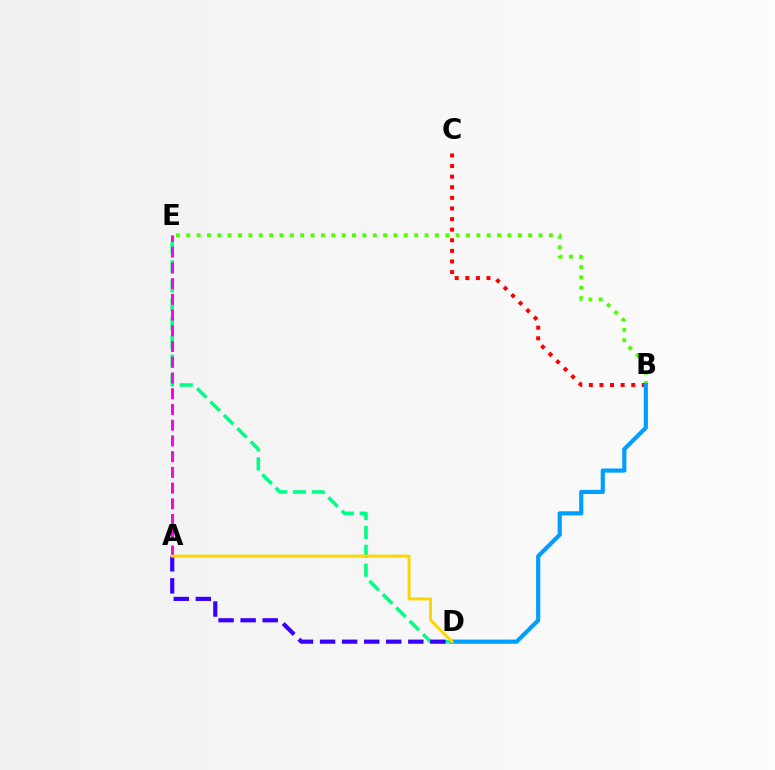{('B', 'E'): [{'color': '#4fff00', 'line_style': 'dotted', 'thickness': 2.82}], ('B', 'C'): [{'color': '#ff0000', 'line_style': 'dotted', 'thickness': 2.88}], ('D', 'E'): [{'color': '#00ff86', 'line_style': 'dashed', 'thickness': 2.57}], ('B', 'D'): [{'color': '#009eff', 'line_style': 'solid', 'thickness': 2.99}], ('A', 'E'): [{'color': '#ff00ed', 'line_style': 'dashed', 'thickness': 2.14}], ('A', 'D'): [{'color': '#3700ff', 'line_style': 'dashed', 'thickness': 3.0}, {'color': '#ffd500', 'line_style': 'solid', 'thickness': 2.14}]}